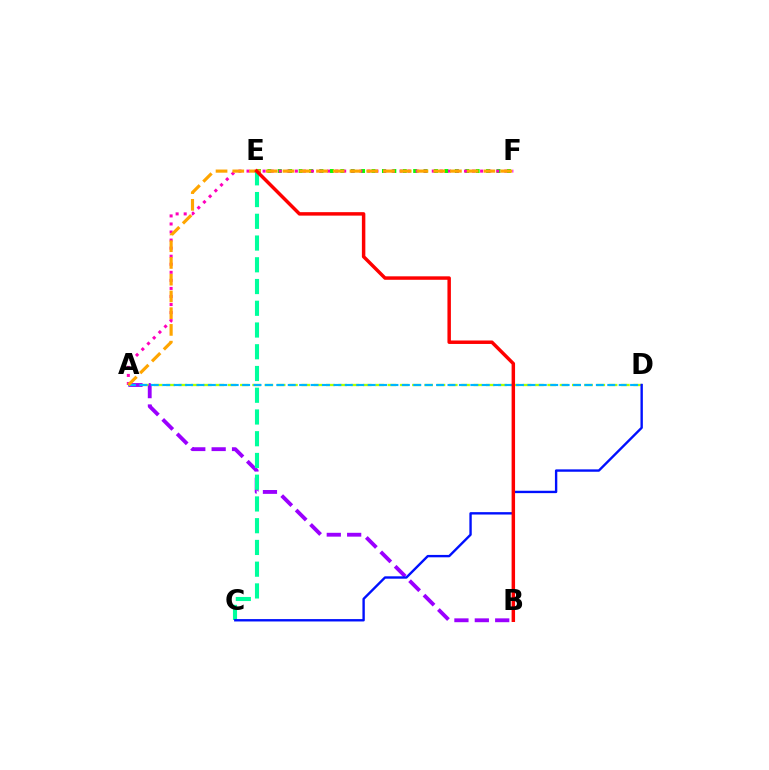{('E', 'F'): [{'color': '#08ff00', 'line_style': 'dotted', 'thickness': 2.83}], ('A', 'D'): [{'color': '#b3ff00', 'line_style': 'dashed', 'thickness': 1.67}, {'color': '#00b5ff', 'line_style': 'dashed', 'thickness': 1.55}], ('A', 'F'): [{'color': '#ff00bd', 'line_style': 'dotted', 'thickness': 2.19}, {'color': '#ffa500', 'line_style': 'dashed', 'thickness': 2.27}], ('A', 'B'): [{'color': '#9b00ff', 'line_style': 'dashed', 'thickness': 2.77}], ('C', 'E'): [{'color': '#00ff9d', 'line_style': 'dashed', 'thickness': 2.95}], ('C', 'D'): [{'color': '#0010ff', 'line_style': 'solid', 'thickness': 1.71}], ('B', 'E'): [{'color': '#ff0000', 'line_style': 'solid', 'thickness': 2.49}]}